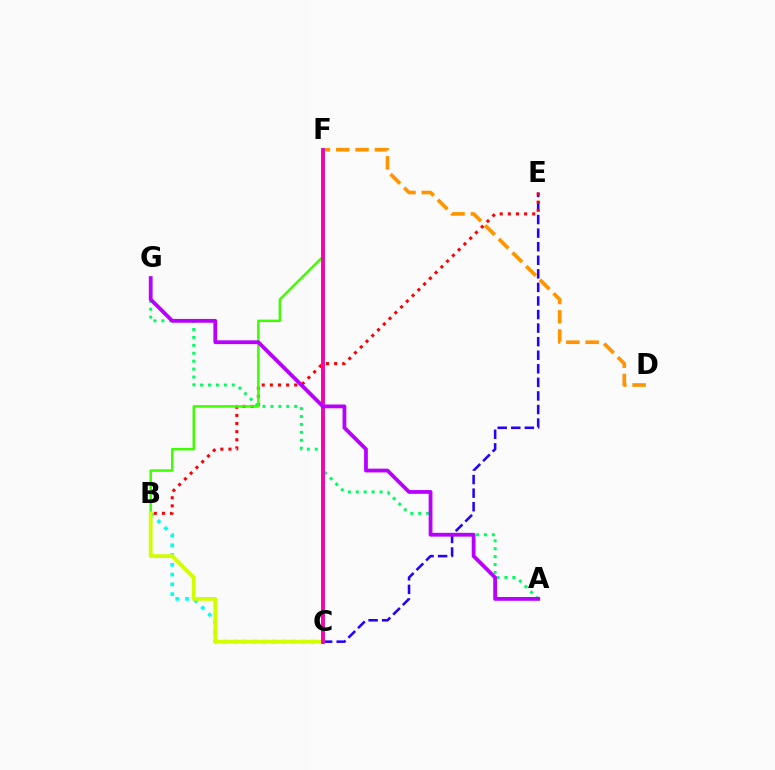{('C', 'E'): [{'color': '#2500ff', 'line_style': 'dashed', 'thickness': 1.84}], ('B', 'C'): [{'color': '#00fff6', 'line_style': 'dotted', 'thickness': 2.65}, {'color': '#d1ff00', 'line_style': 'solid', 'thickness': 2.72}], ('B', 'E'): [{'color': '#ff0000', 'line_style': 'dotted', 'thickness': 2.21}], ('A', 'G'): [{'color': '#00ff5c', 'line_style': 'dotted', 'thickness': 2.15}, {'color': '#b900ff', 'line_style': 'solid', 'thickness': 2.73}], ('B', 'F'): [{'color': '#3dff00', 'line_style': 'solid', 'thickness': 1.77}], ('D', 'F'): [{'color': '#ff9400', 'line_style': 'dashed', 'thickness': 2.62}], ('C', 'F'): [{'color': '#0074ff', 'line_style': 'solid', 'thickness': 2.66}, {'color': '#ff00ac', 'line_style': 'solid', 'thickness': 2.58}]}